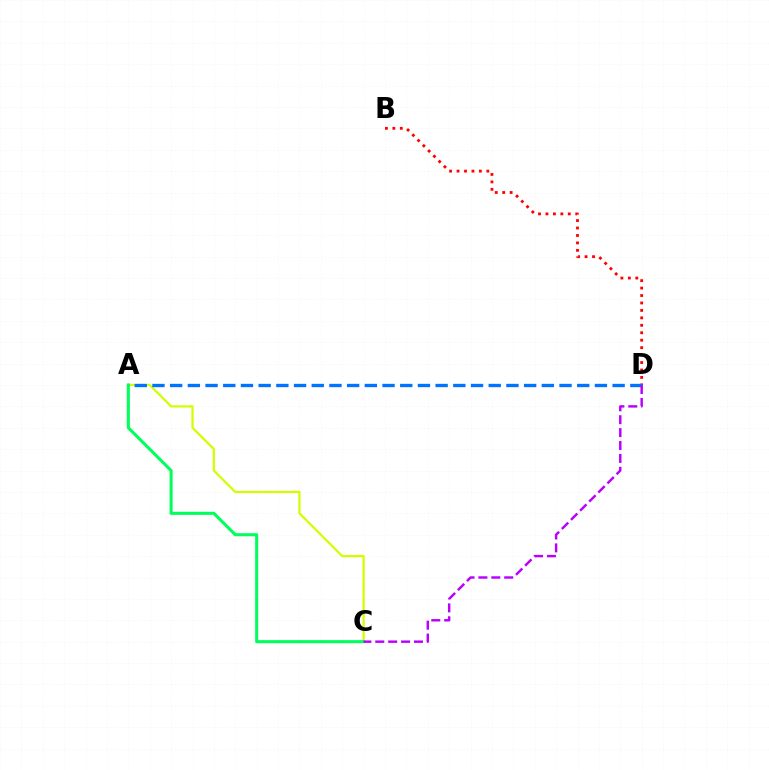{('A', 'C'): [{'color': '#d1ff00', 'line_style': 'solid', 'thickness': 1.61}, {'color': '#00ff5c', 'line_style': 'solid', 'thickness': 2.21}], ('B', 'D'): [{'color': '#ff0000', 'line_style': 'dotted', 'thickness': 2.02}], ('A', 'D'): [{'color': '#0074ff', 'line_style': 'dashed', 'thickness': 2.4}], ('C', 'D'): [{'color': '#b900ff', 'line_style': 'dashed', 'thickness': 1.75}]}